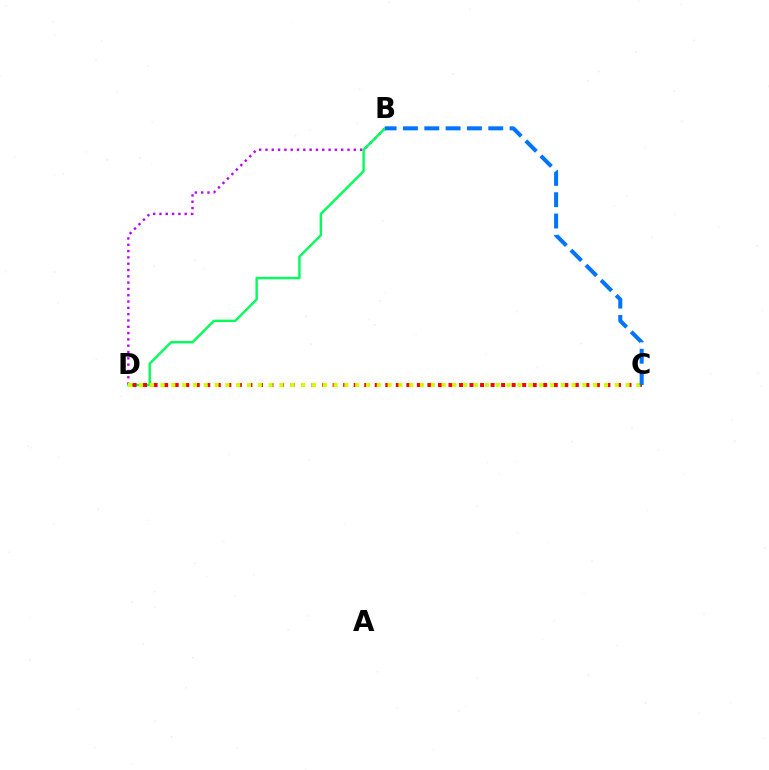{('B', 'D'): [{'color': '#b900ff', 'line_style': 'dotted', 'thickness': 1.71}, {'color': '#00ff5c', 'line_style': 'solid', 'thickness': 1.74}], ('C', 'D'): [{'color': '#ff0000', 'line_style': 'dotted', 'thickness': 2.86}, {'color': '#d1ff00', 'line_style': 'dotted', 'thickness': 2.94}], ('B', 'C'): [{'color': '#0074ff', 'line_style': 'dashed', 'thickness': 2.9}]}